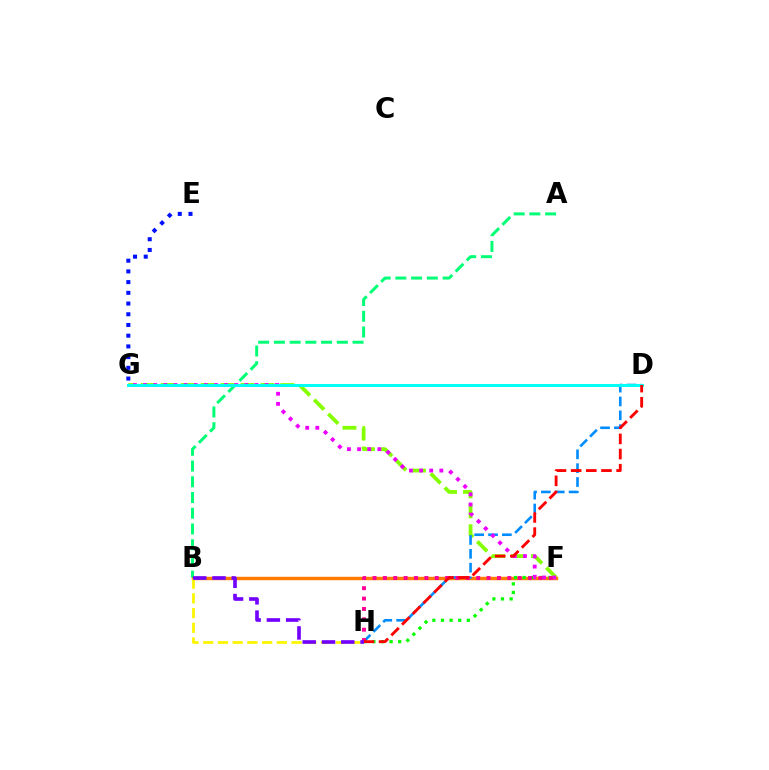{('F', 'G'): [{'color': '#84ff00', 'line_style': 'dashed', 'thickness': 2.71}, {'color': '#ee00ff', 'line_style': 'dotted', 'thickness': 2.75}], ('B', 'F'): [{'color': '#ff7c00', 'line_style': 'solid', 'thickness': 2.47}], ('D', 'H'): [{'color': '#008cff', 'line_style': 'dashed', 'thickness': 1.88}, {'color': '#ff0000', 'line_style': 'dashed', 'thickness': 2.06}], ('A', 'B'): [{'color': '#00ff74', 'line_style': 'dashed', 'thickness': 2.14}], ('F', 'H'): [{'color': '#08ff00', 'line_style': 'dotted', 'thickness': 2.34}, {'color': '#ff0094', 'line_style': 'dotted', 'thickness': 2.82}], ('B', 'H'): [{'color': '#fcf500', 'line_style': 'dashed', 'thickness': 2.0}, {'color': '#7200ff', 'line_style': 'dashed', 'thickness': 2.62}], ('D', 'G'): [{'color': '#00fff6', 'line_style': 'solid', 'thickness': 2.12}], ('E', 'G'): [{'color': '#0010ff', 'line_style': 'dotted', 'thickness': 2.91}]}